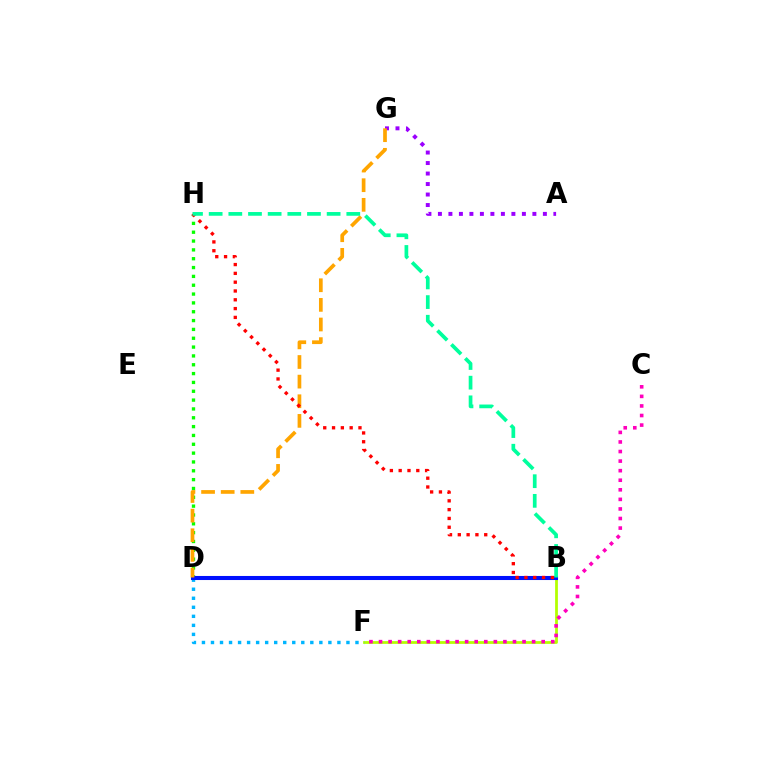{('D', 'H'): [{'color': '#08ff00', 'line_style': 'dotted', 'thickness': 2.4}], ('B', 'F'): [{'color': '#b3ff00', 'line_style': 'solid', 'thickness': 1.99}], ('A', 'G'): [{'color': '#9b00ff', 'line_style': 'dotted', 'thickness': 2.85}], ('D', 'F'): [{'color': '#00b5ff', 'line_style': 'dotted', 'thickness': 2.45}], ('B', 'D'): [{'color': '#0010ff', 'line_style': 'solid', 'thickness': 2.92}], ('D', 'G'): [{'color': '#ffa500', 'line_style': 'dashed', 'thickness': 2.67}], ('B', 'H'): [{'color': '#ff0000', 'line_style': 'dotted', 'thickness': 2.39}, {'color': '#00ff9d', 'line_style': 'dashed', 'thickness': 2.67}], ('C', 'F'): [{'color': '#ff00bd', 'line_style': 'dotted', 'thickness': 2.6}]}